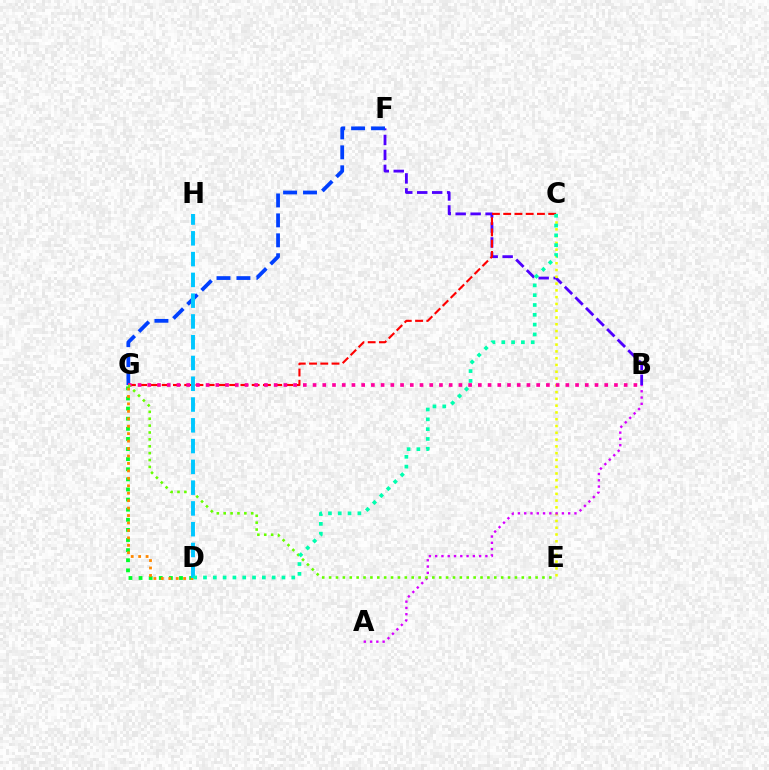{('B', 'F'): [{'color': '#4f00ff', 'line_style': 'dashed', 'thickness': 2.03}], ('C', 'E'): [{'color': '#eeff00', 'line_style': 'dotted', 'thickness': 1.84}], ('C', 'G'): [{'color': '#ff0000', 'line_style': 'dashed', 'thickness': 1.53}], ('D', 'G'): [{'color': '#00ff27', 'line_style': 'dotted', 'thickness': 2.75}, {'color': '#ff8800', 'line_style': 'dotted', 'thickness': 2.02}], ('A', 'B'): [{'color': '#d600ff', 'line_style': 'dotted', 'thickness': 1.71}], ('F', 'G'): [{'color': '#003fff', 'line_style': 'dashed', 'thickness': 2.71}], ('B', 'G'): [{'color': '#ff00a0', 'line_style': 'dotted', 'thickness': 2.64}], ('E', 'G'): [{'color': '#66ff00', 'line_style': 'dotted', 'thickness': 1.87}], ('D', 'H'): [{'color': '#00c7ff', 'line_style': 'dashed', 'thickness': 2.82}], ('C', 'D'): [{'color': '#00ffaf', 'line_style': 'dotted', 'thickness': 2.67}]}